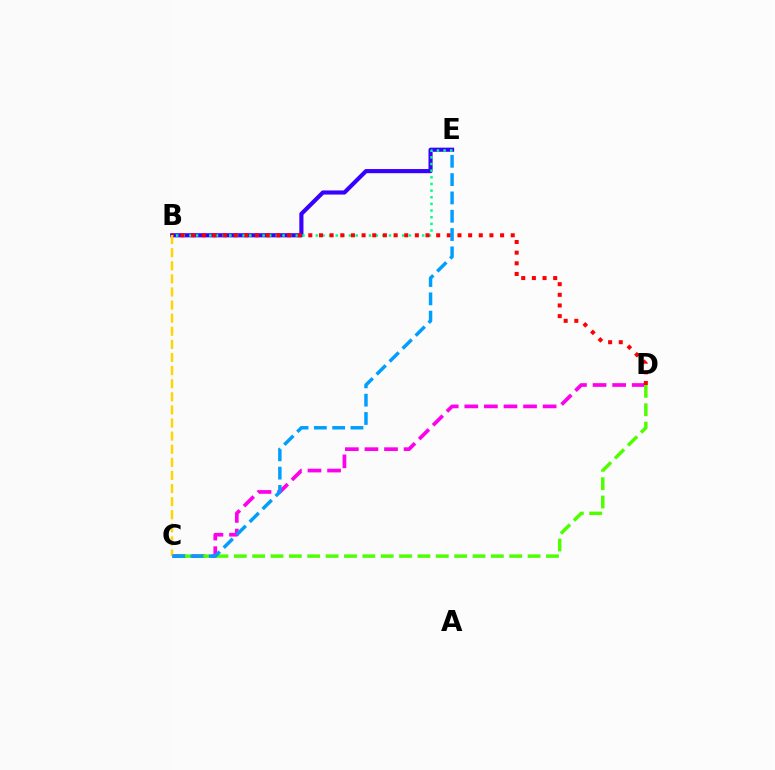{('B', 'E'): [{'color': '#3700ff', 'line_style': 'solid', 'thickness': 2.97}, {'color': '#00ff86', 'line_style': 'dotted', 'thickness': 1.81}], ('C', 'D'): [{'color': '#ff00ed', 'line_style': 'dashed', 'thickness': 2.66}, {'color': '#4fff00', 'line_style': 'dashed', 'thickness': 2.49}], ('B', 'D'): [{'color': '#ff0000', 'line_style': 'dotted', 'thickness': 2.89}], ('B', 'C'): [{'color': '#ffd500', 'line_style': 'dashed', 'thickness': 1.78}], ('C', 'E'): [{'color': '#009eff', 'line_style': 'dashed', 'thickness': 2.49}]}